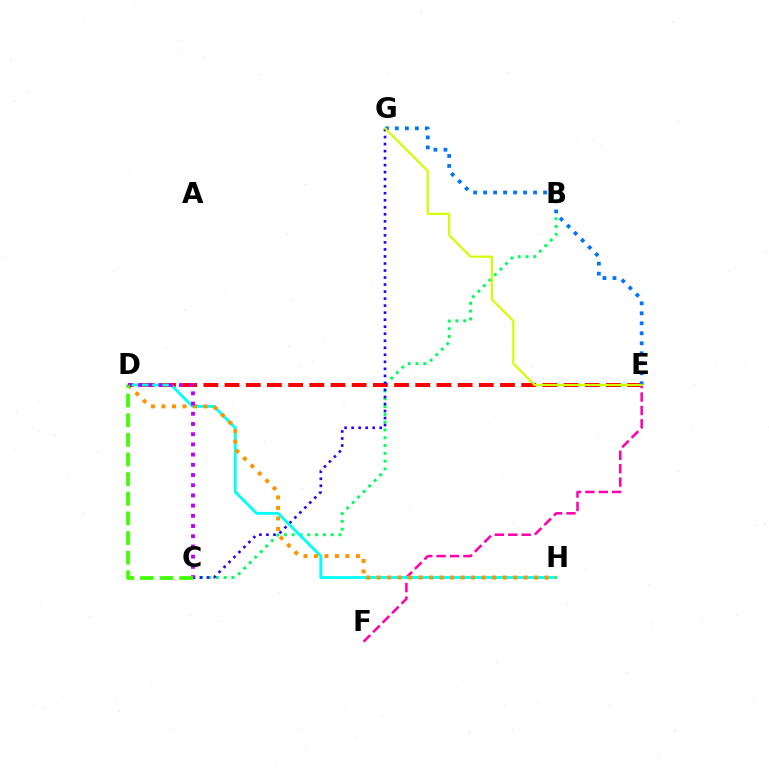{('B', 'C'): [{'color': '#00ff5c', 'line_style': 'dotted', 'thickness': 2.12}], ('D', 'E'): [{'color': '#ff0000', 'line_style': 'dashed', 'thickness': 2.88}], ('C', 'G'): [{'color': '#2500ff', 'line_style': 'dotted', 'thickness': 1.91}], ('E', 'G'): [{'color': '#0074ff', 'line_style': 'dotted', 'thickness': 2.71}, {'color': '#d1ff00', 'line_style': 'solid', 'thickness': 1.57}], ('E', 'F'): [{'color': '#ff00ac', 'line_style': 'dashed', 'thickness': 1.82}], ('D', 'H'): [{'color': '#00fff6', 'line_style': 'solid', 'thickness': 2.04}, {'color': '#ff9400', 'line_style': 'dotted', 'thickness': 2.85}], ('C', 'D'): [{'color': '#b900ff', 'line_style': 'dotted', 'thickness': 2.77}, {'color': '#3dff00', 'line_style': 'dashed', 'thickness': 2.67}]}